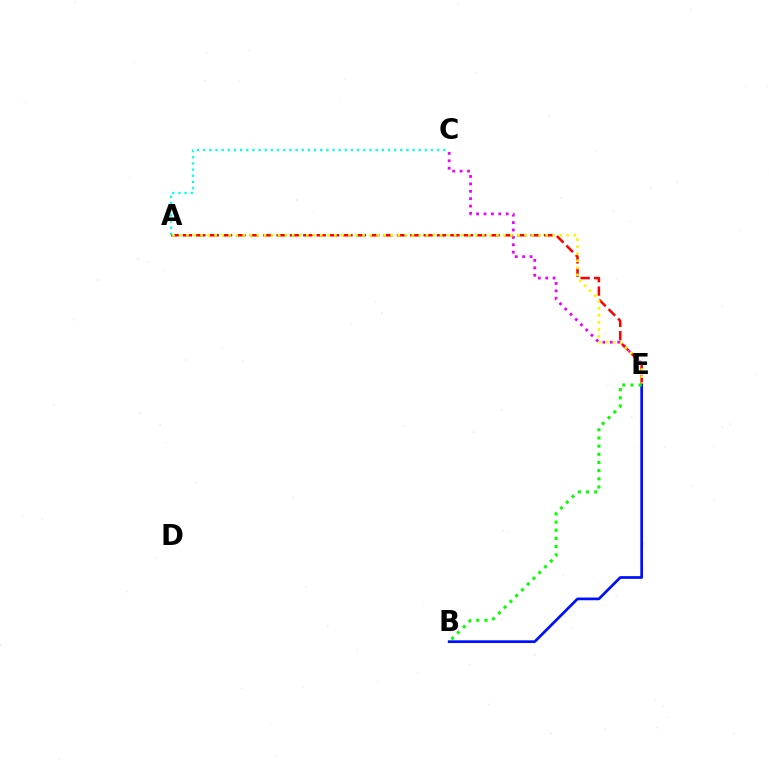{('C', 'E'): [{'color': '#ee00ff', 'line_style': 'dotted', 'thickness': 2.01}], ('A', 'E'): [{'color': '#ff0000', 'line_style': 'dashed', 'thickness': 1.82}, {'color': '#fcf500', 'line_style': 'dotted', 'thickness': 1.91}], ('A', 'C'): [{'color': '#00fff6', 'line_style': 'dotted', 'thickness': 1.67}], ('B', 'E'): [{'color': '#0010ff', 'line_style': 'solid', 'thickness': 1.96}, {'color': '#08ff00', 'line_style': 'dotted', 'thickness': 2.22}]}